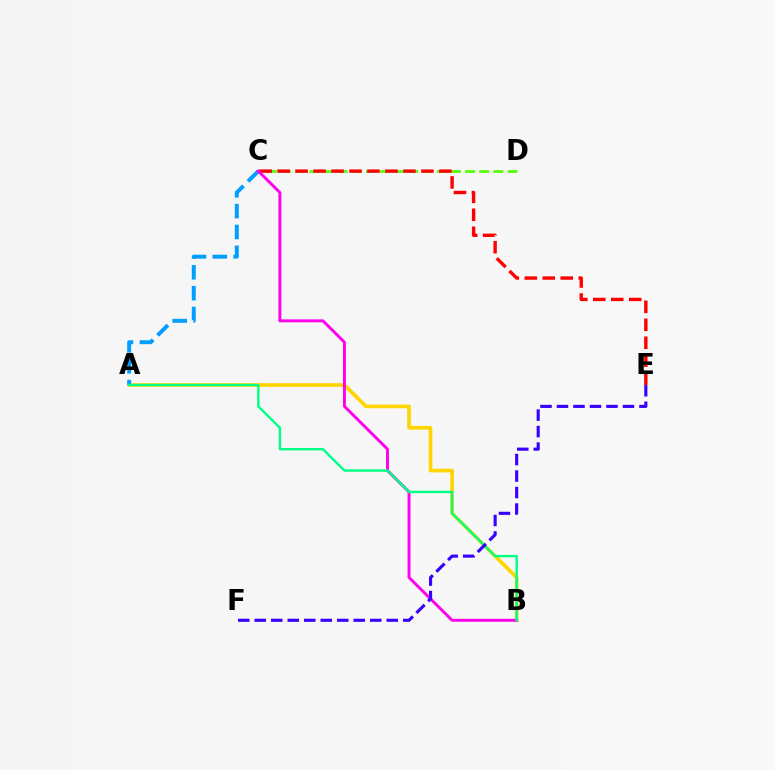{('A', 'B'): [{'color': '#ffd500', 'line_style': 'solid', 'thickness': 2.64}, {'color': '#00ff86', 'line_style': 'solid', 'thickness': 1.72}], ('C', 'D'): [{'color': '#4fff00', 'line_style': 'dashed', 'thickness': 1.92}], ('A', 'C'): [{'color': '#009eff', 'line_style': 'dashed', 'thickness': 2.83}], ('C', 'E'): [{'color': '#ff0000', 'line_style': 'dashed', 'thickness': 2.44}], ('B', 'C'): [{'color': '#ff00ed', 'line_style': 'solid', 'thickness': 2.1}], ('E', 'F'): [{'color': '#3700ff', 'line_style': 'dashed', 'thickness': 2.24}]}